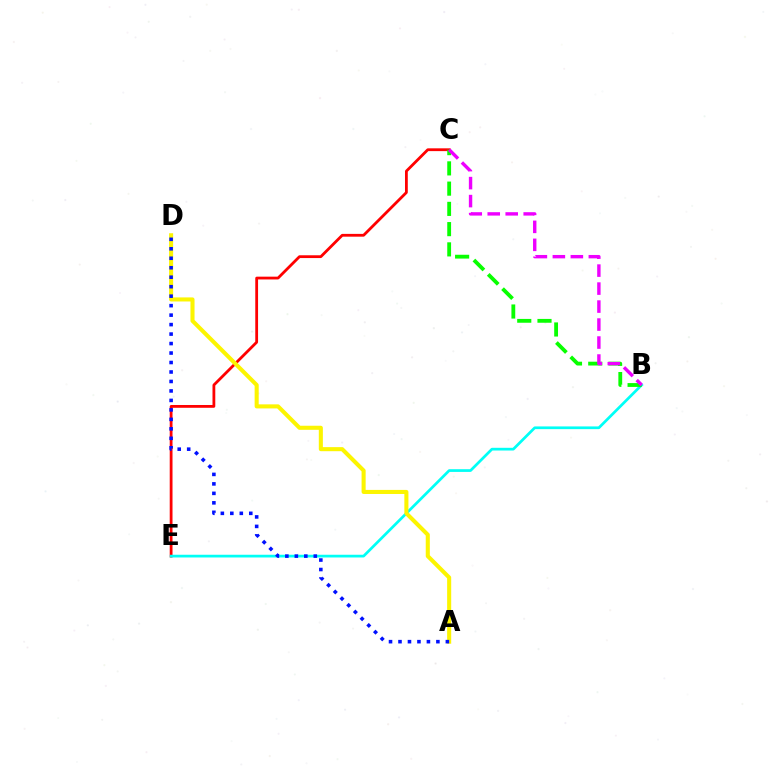{('C', 'E'): [{'color': '#ff0000', 'line_style': 'solid', 'thickness': 2.01}], ('B', 'E'): [{'color': '#00fff6', 'line_style': 'solid', 'thickness': 1.96}], ('B', 'C'): [{'color': '#08ff00', 'line_style': 'dashed', 'thickness': 2.75}, {'color': '#ee00ff', 'line_style': 'dashed', 'thickness': 2.44}], ('A', 'D'): [{'color': '#fcf500', 'line_style': 'solid', 'thickness': 2.93}, {'color': '#0010ff', 'line_style': 'dotted', 'thickness': 2.57}]}